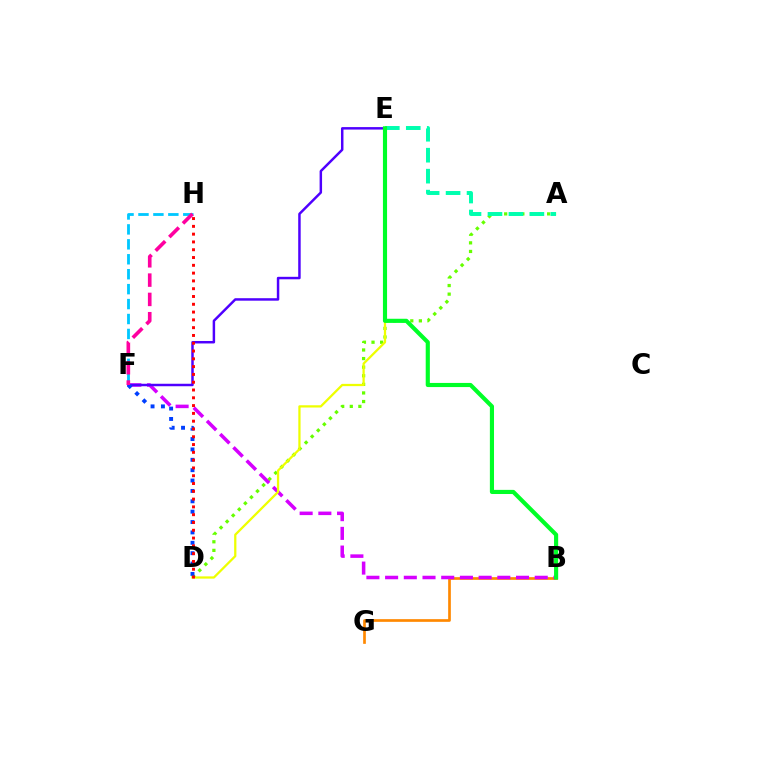{('A', 'D'): [{'color': '#66ff00', 'line_style': 'dotted', 'thickness': 2.33}], ('A', 'E'): [{'color': '#00ffaf', 'line_style': 'dashed', 'thickness': 2.85}], ('F', 'H'): [{'color': '#00c7ff', 'line_style': 'dashed', 'thickness': 2.03}, {'color': '#ff00a0', 'line_style': 'dashed', 'thickness': 2.62}], ('B', 'G'): [{'color': '#ff8800', 'line_style': 'solid', 'thickness': 1.94}], ('B', 'F'): [{'color': '#d600ff', 'line_style': 'dashed', 'thickness': 2.54}], ('E', 'F'): [{'color': '#4f00ff', 'line_style': 'solid', 'thickness': 1.78}], ('D', 'F'): [{'color': '#003fff', 'line_style': 'dotted', 'thickness': 2.82}], ('D', 'E'): [{'color': '#eeff00', 'line_style': 'solid', 'thickness': 1.63}], ('D', 'H'): [{'color': '#ff0000', 'line_style': 'dotted', 'thickness': 2.12}], ('B', 'E'): [{'color': '#00ff27', 'line_style': 'solid', 'thickness': 2.98}]}